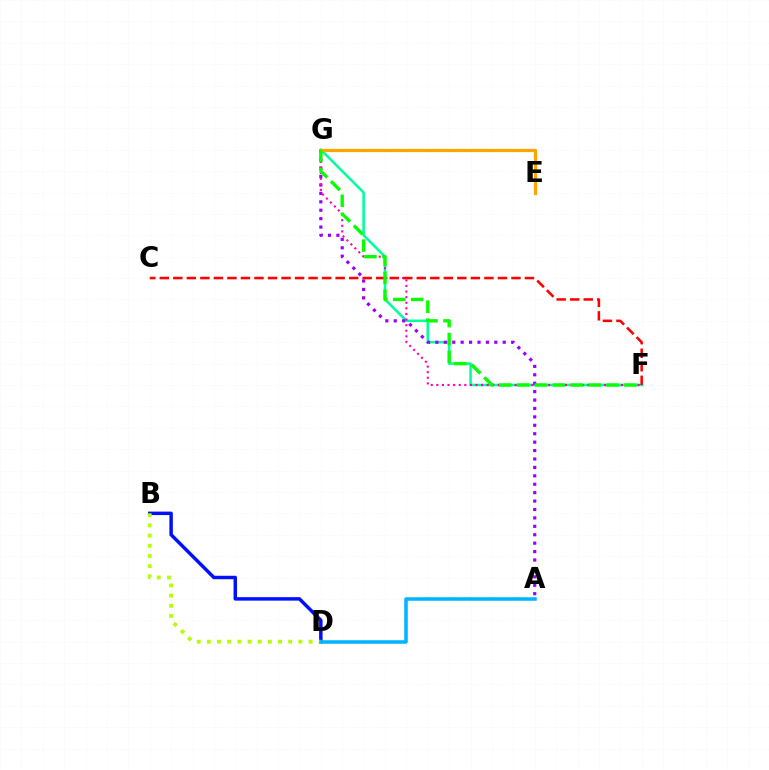{('B', 'D'): [{'color': '#0010ff', 'line_style': 'solid', 'thickness': 2.5}, {'color': '#b3ff00', 'line_style': 'dotted', 'thickness': 2.76}], ('F', 'G'): [{'color': '#00ff9d', 'line_style': 'solid', 'thickness': 1.84}, {'color': '#ff00bd', 'line_style': 'dotted', 'thickness': 1.52}, {'color': '#08ff00', 'line_style': 'dashed', 'thickness': 2.43}], ('A', 'G'): [{'color': '#9b00ff', 'line_style': 'dotted', 'thickness': 2.29}], ('E', 'G'): [{'color': '#ffa500', 'line_style': 'solid', 'thickness': 2.31}], ('C', 'F'): [{'color': '#ff0000', 'line_style': 'dashed', 'thickness': 1.84}], ('A', 'D'): [{'color': '#00b5ff', 'line_style': 'solid', 'thickness': 2.53}]}